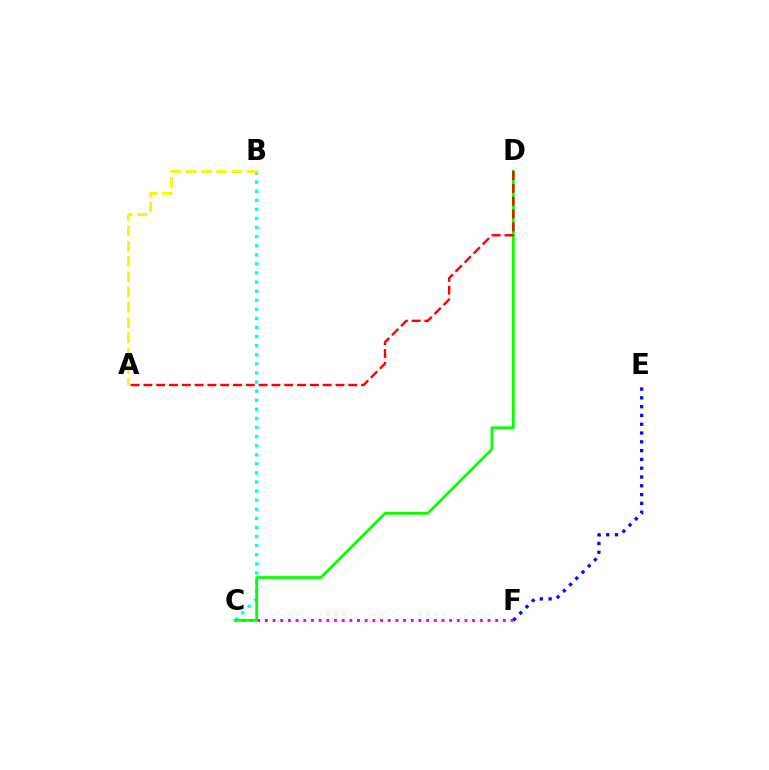{('B', 'C'): [{'color': '#00fff6', 'line_style': 'dotted', 'thickness': 2.47}], ('C', 'F'): [{'color': '#ee00ff', 'line_style': 'dotted', 'thickness': 2.09}], ('E', 'F'): [{'color': '#0010ff', 'line_style': 'dotted', 'thickness': 2.39}], ('A', 'B'): [{'color': '#fcf500', 'line_style': 'dashed', 'thickness': 2.07}], ('C', 'D'): [{'color': '#08ff00', 'line_style': 'solid', 'thickness': 1.97}], ('A', 'D'): [{'color': '#ff0000', 'line_style': 'dashed', 'thickness': 1.74}]}